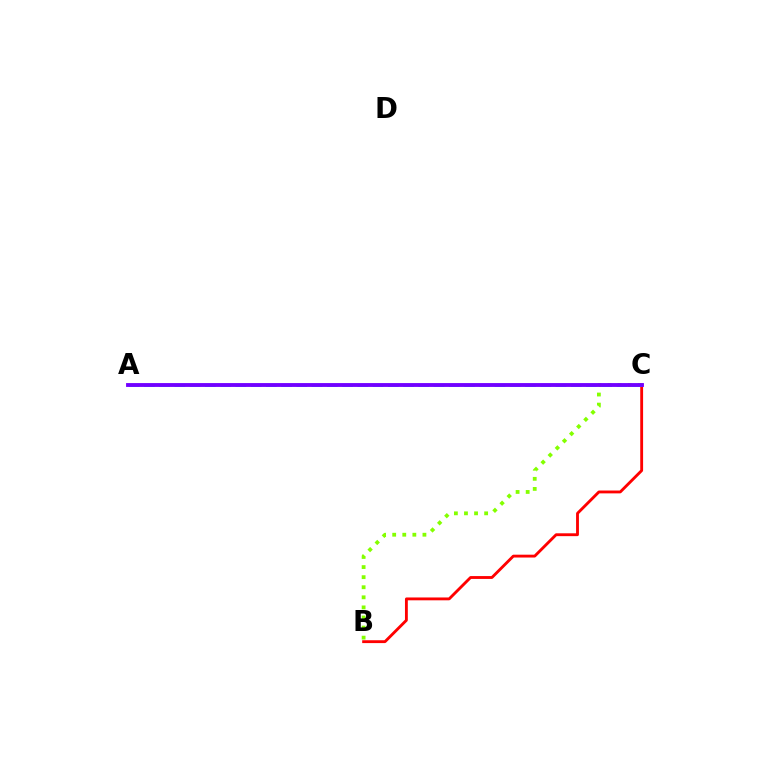{('B', 'C'): [{'color': '#84ff00', 'line_style': 'dotted', 'thickness': 2.74}, {'color': '#ff0000', 'line_style': 'solid', 'thickness': 2.05}], ('A', 'C'): [{'color': '#00fff6', 'line_style': 'dashed', 'thickness': 2.07}, {'color': '#7200ff', 'line_style': 'solid', 'thickness': 2.78}]}